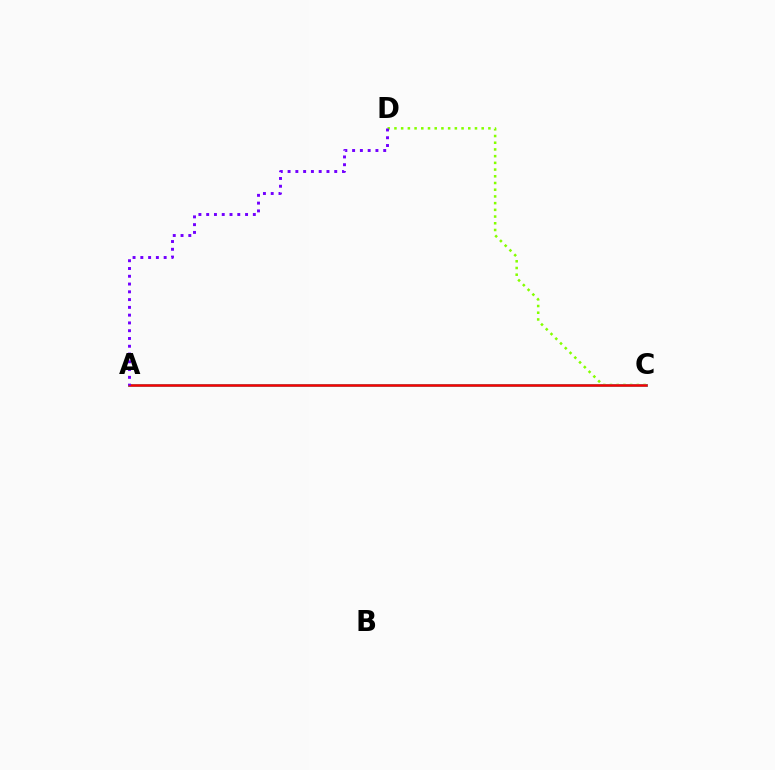{('C', 'D'): [{'color': '#84ff00', 'line_style': 'dotted', 'thickness': 1.82}], ('A', 'C'): [{'color': '#00fff6', 'line_style': 'solid', 'thickness': 2.16}, {'color': '#ff0000', 'line_style': 'solid', 'thickness': 1.84}], ('A', 'D'): [{'color': '#7200ff', 'line_style': 'dotted', 'thickness': 2.11}]}